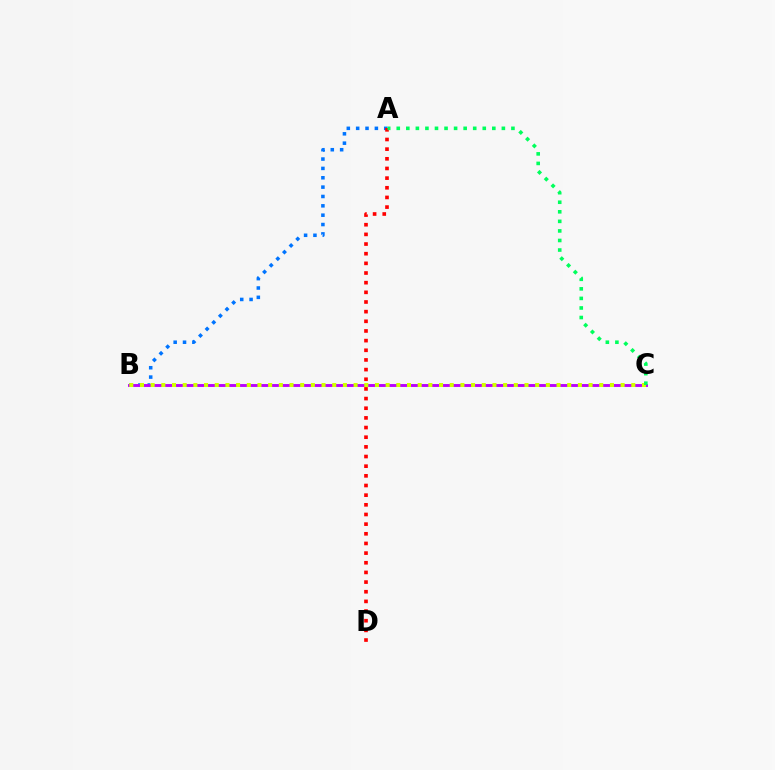{('A', 'B'): [{'color': '#0074ff', 'line_style': 'dotted', 'thickness': 2.54}], ('A', 'D'): [{'color': '#ff0000', 'line_style': 'dotted', 'thickness': 2.62}], ('B', 'C'): [{'color': '#b900ff', 'line_style': 'solid', 'thickness': 2.09}, {'color': '#d1ff00', 'line_style': 'dotted', 'thickness': 2.9}], ('A', 'C'): [{'color': '#00ff5c', 'line_style': 'dotted', 'thickness': 2.6}]}